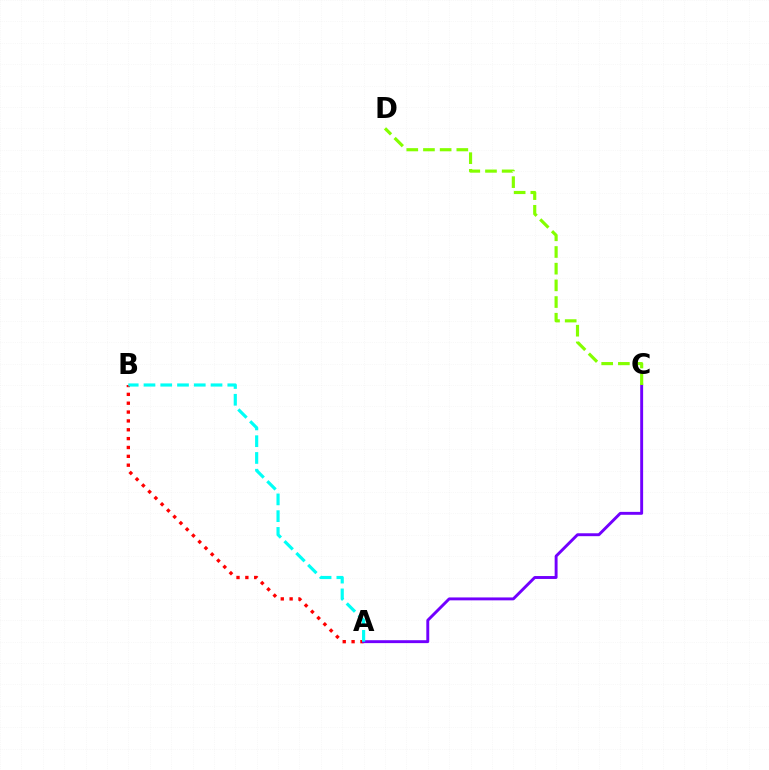{('A', 'B'): [{'color': '#ff0000', 'line_style': 'dotted', 'thickness': 2.41}, {'color': '#00fff6', 'line_style': 'dashed', 'thickness': 2.28}], ('A', 'C'): [{'color': '#7200ff', 'line_style': 'solid', 'thickness': 2.1}], ('C', 'D'): [{'color': '#84ff00', 'line_style': 'dashed', 'thickness': 2.27}]}